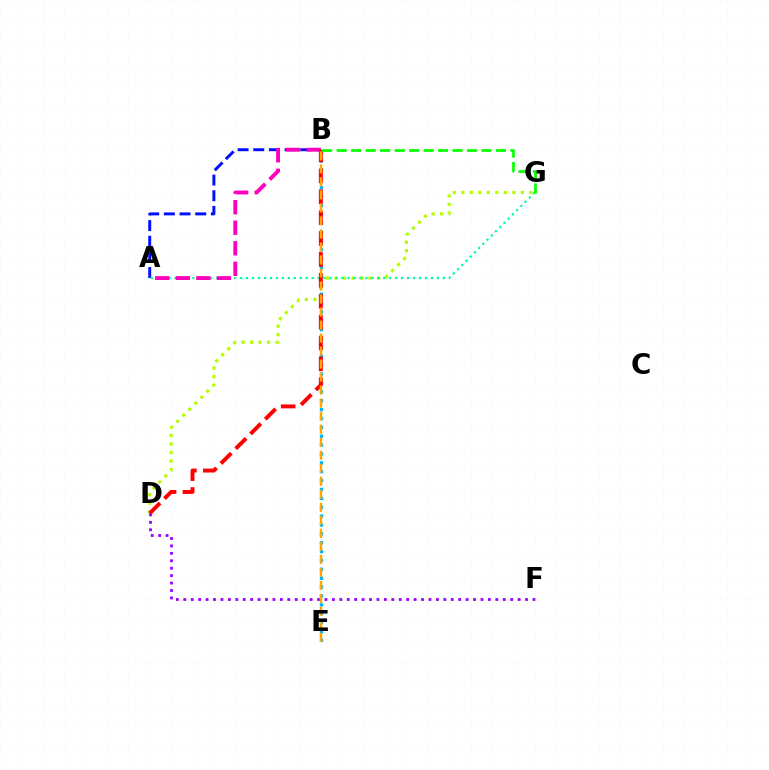{('A', 'B'): [{'color': '#0010ff', 'line_style': 'dashed', 'thickness': 2.13}, {'color': '#ff00bd', 'line_style': 'dashed', 'thickness': 2.79}], ('D', 'G'): [{'color': '#b3ff00', 'line_style': 'dotted', 'thickness': 2.31}], ('A', 'G'): [{'color': '#00ff9d', 'line_style': 'dotted', 'thickness': 1.62}], ('B', 'E'): [{'color': '#00b5ff', 'line_style': 'dotted', 'thickness': 2.41}, {'color': '#ffa500', 'line_style': 'dashed', 'thickness': 1.77}], ('B', 'D'): [{'color': '#ff0000', 'line_style': 'dashed', 'thickness': 2.84}], ('B', 'G'): [{'color': '#08ff00', 'line_style': 'dashed', 'thickness': 1.97}], ('D', 'F'): [{'color': '#9b00ff', 'line_style': 'dotted', 'thickness': 2.02}]}